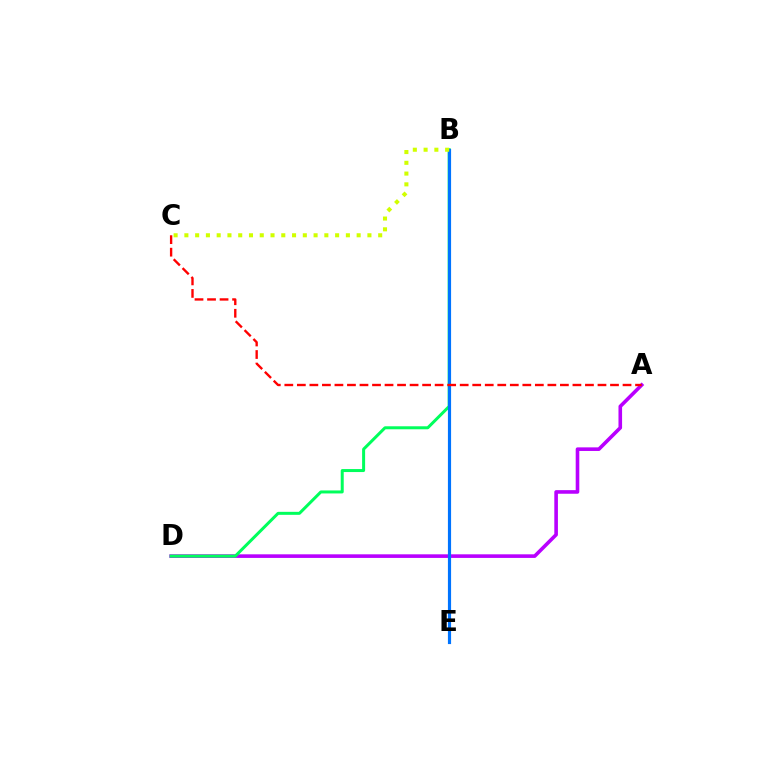{('A', 'D'): [{'color': '#b900ff', 'line_style': 'solid', 'thickness': 2.6}], ('B', 'D'): [{'color': '#00ff5c', 'line_style': 'solid', 'thickness': 2.16}], ('B', 'E'): [{'color': '#0074ff', 'line_style': 'solid', 'thickness': 2.29}], ('A', 'C'): [{'color': '#ff0000', 'line_style': 'dashed', 'thickness': 1.7}], ('B', 'C'): [{'color': '#d1ff00', 'line_style': 'dotted', 'thickness': 2.93}]}